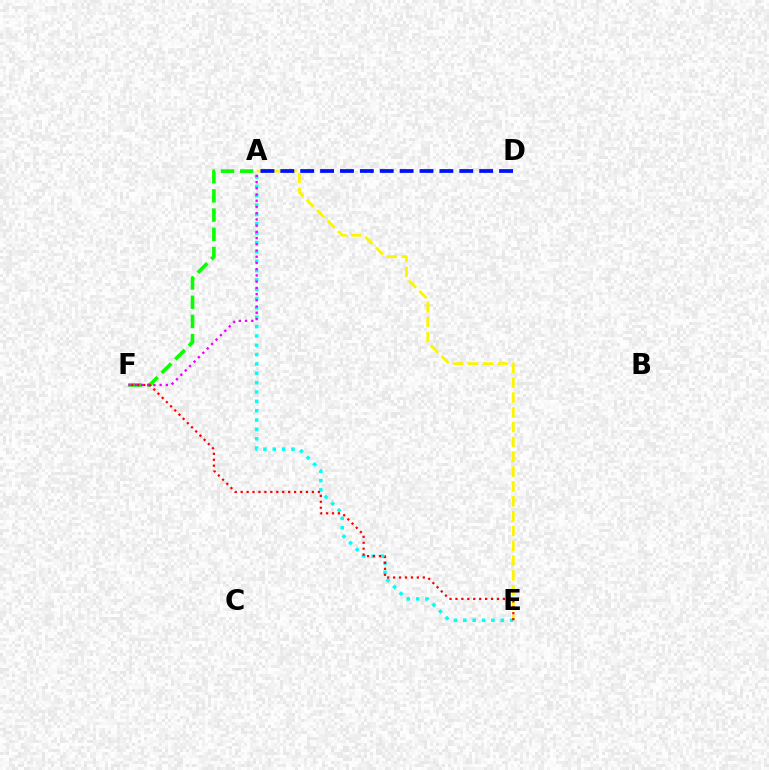{('A', 'E'): [{'color': '#fcf500', 'line_style': 'dashed', 'thickness': 2.01}, {'color': '#00fff6', 'line_style': 'dotted', 'thickness': 2.54}], ('A', 'D'): [{'color': '#0010ff', 'line_style': 'dashed', 'thickness': 2.7}], ('A', 'F'): [{'color': '#08ff00', 'line_style': 'dashed', 'thickness': 2.61}, {'color': '#ee00ff', 'line_style': 'dotted', 'thickness': 1.69}], ('E', 'F'): [{'color': '#ff0000', 'line_style': 'dotted', 'thickness': 1.61}]}